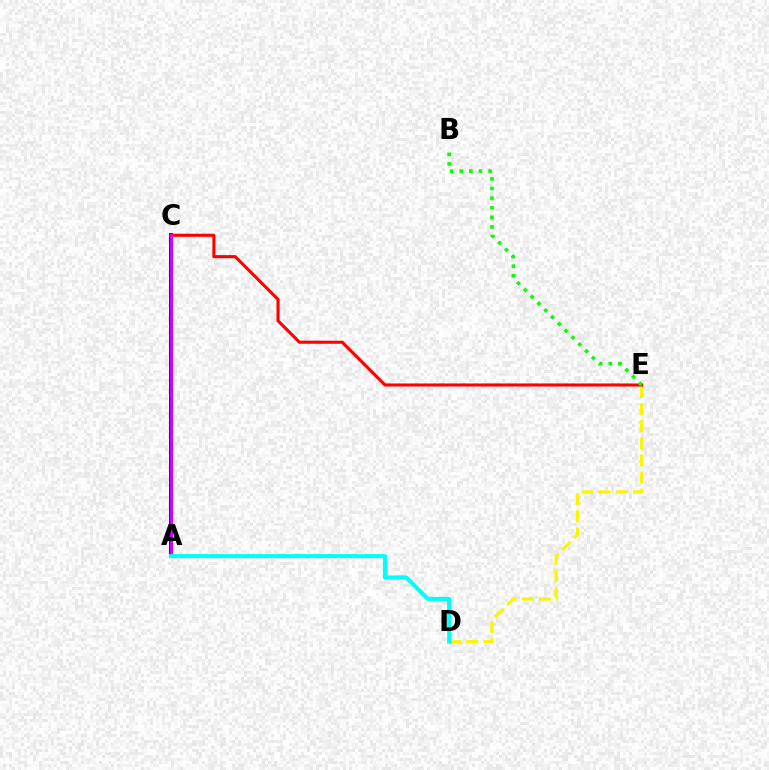{('D', 'E'): [{'color': '#fcf500', 'line_style': 'dashed', 'thickness': 2.33}], ('A', 'C'): [{'color': '#0010ff', 'line_style': 'solid', 'thickness': 2.85}, {'color': '#ee00ff', 'line_style': 'solid', 'thickness': 1.89}], ('C', 'E'): [{'color': '#ff0000', 'line_style': 'solid', 'thickness': 2.22}], ('A', 'D'): [{'color': '#00fff6', 'line_style': 'solid', 'thickness': 2.93}], ('B', 'E'): [{'color': '#08ff00', 'line_style': 'dotted', 'thickness': 2.61}]}